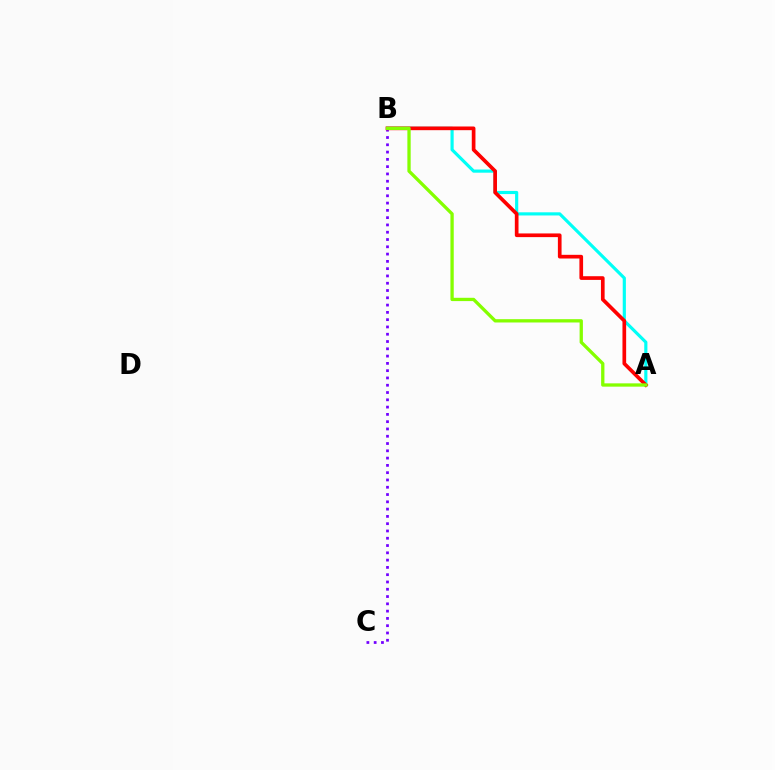{('B', 'C'): [{'color': '#7200ff', 'line_style': 'dotted', 'thickness': 1.98}], ('A', 'B'): [{'color': '#00fff6', 'line_style': 'solid', 'thickness': 2.27}, {'color': '#ff0000', 'line_style': 'solid', 'thickness': 2.65}, {'color': '#84ff00', 'line_style': 'solid', 'thickness': 2.38}]}